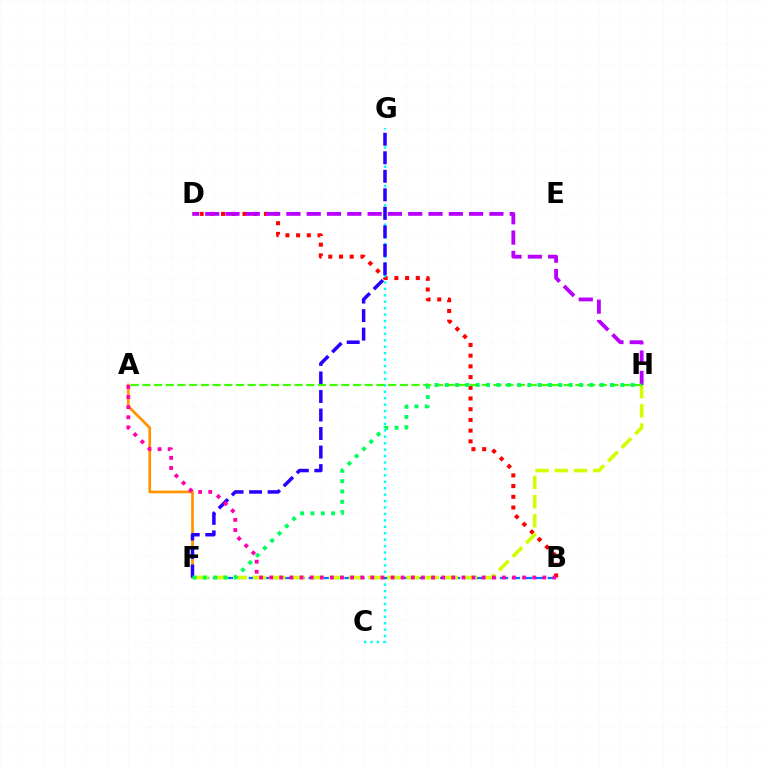{('B', 'D'): [{'color': '#ff0000', 'line_style': 'dotted', 'thickness': 2.91}], ('C', 'G'): [{'color': '#00fff6', 'line_style': 'dotted', 'thickness': 1.75}], ('D', 'H'): [{'color': '#b900ff', 'line_style': 'dashed', 'thickness': 2.76}], ('A', 'F'): [{'color': '#ff9400', 'line_style': 'solid', 'thickness': 1.95}], ('B', 'F'): [{'color': '#0074ff', 'line_style': 'dashed', 'thickness': 1.62}], ('F', 'G'): [{'color': '#2500ff', 'line_style': 'dashed', 'thickness': 2.52}], ('F', 'H'): [{'color': '#d1ff00', 'line_style': 'dashed', 'thickness': 2.61}, {'color': '#00ff5c', 'line_style': 'dotted', 'thickness': 2.81}], ('A', 'H'): [{'color': '#3dff00', 'line_style': 'dashed', 'thickness': 1.59}], ('A', 'B'): [{'color': '#ff00ac', 'line_style': 'dotted', 'thickness': 2.75}]}